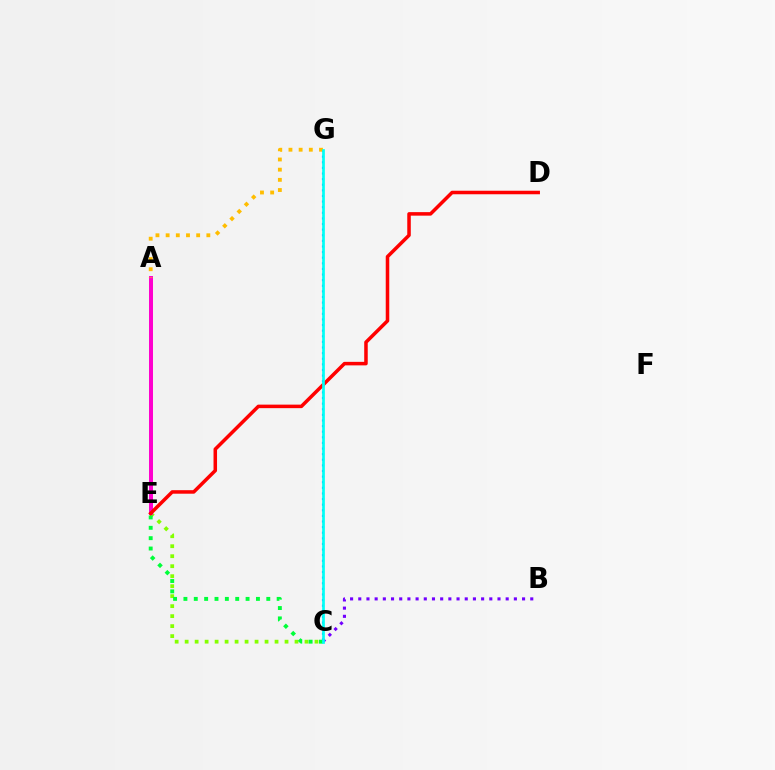{('C', 'E'): [{'color': '#84ff00', 'line_style': 'dotted', 'thickness': 2.71}, {'color': '#00ff39', 'line_style': 'dotted', 'thickness': 2.81}], ('A', 'E'): [{'color': '#ff00cf', 'line_style': 'solid', 'thickness': 2.86}], ('C', 'G'): [{'color': '#004bff', 'line_style': 'dotted', 'thickness': 1.52}, {'color': '#00fff6', 'line_style': 'solid', 'thickness': 1.95}], ('B', 'C'): [{'color': '#7200ff', 'line_style': 'dotted', 'thickness': 2.23}], ('A', 'G'): [{'color': '#ffbd00', 'line_style': 'dotted', 'thickness': 2.77}], ('D', 'E'): [{'color': '#ff0000', 'line_style': 'solid', 'thickness': 2.53}]}